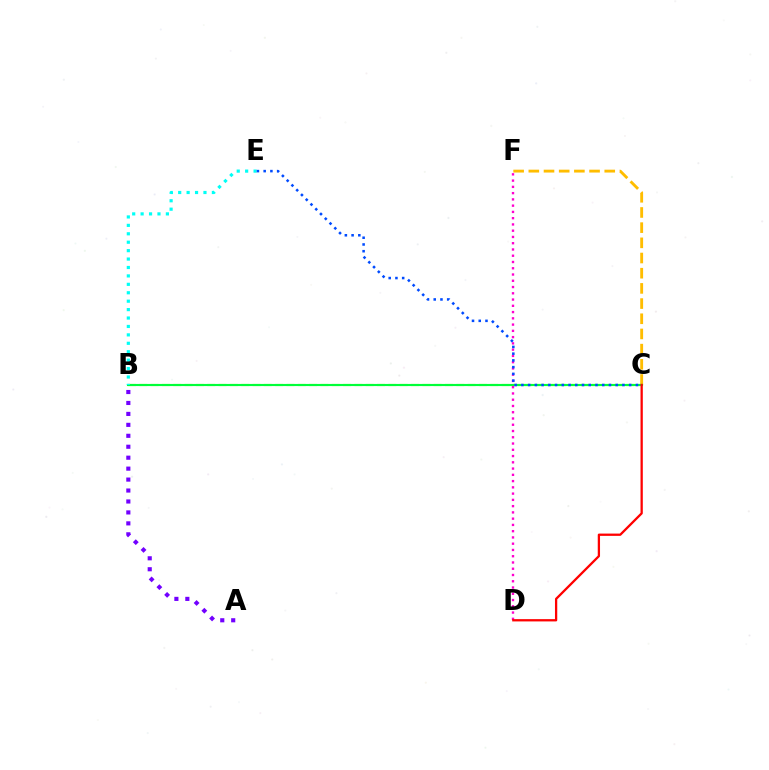{('C', 'F'): [{'color': '#ffbd00', 'line_style': 'dashed', 'thickness': 2.06}], ('B', 'C'): [{'color': '#84ff00', 'line_style': 'dashed', 'thickness': 1.54}, {'color': '#00ff39', 'line_style': 'solid', 'thickness': 1.53}], ('B', 'E'): [{'color': '#00fff6', 'line_style': 'dotted', 'thickness': 2.29}], ('A', 'B'): [{'color': '#7200ff', 'line_style': 'dotted', 'thickness': 2.97}], ('D', 'F'): [{'color': '#ff00cf', 'line_style': 'dotted', 'thickness': 1.7}], ('C', 'D'): [{'color': '#ff0000', 'line_style': 'solid', 'thickness': 1.65}], ('C', 'E'): [{'color': '#004bff', 'line_style': 'dotted', 'thickness': 1.83}]}